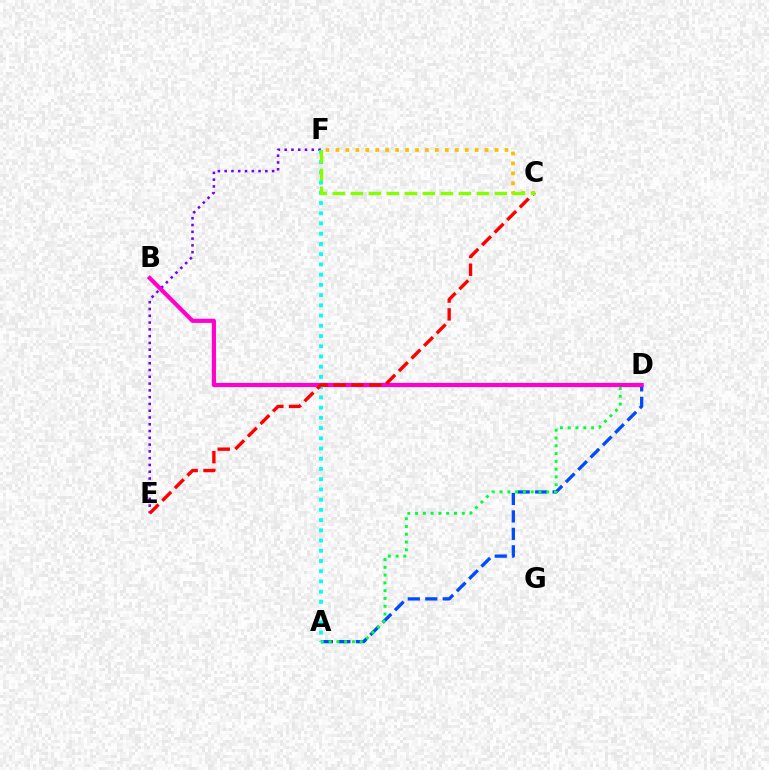{('A', 'D'): [{'color': '#004bff', 'line_style': 'dashed', 'thickness': 2.37}, {'color': '#00ff39', 'line_style': 'dotted', 'thickness': 2.11}], ('E', 'F'): [{'color': '#7200ff', 'line_style': 'dotted', 'thickness': 1.84}], ('B', 'D'): [{'color': '#ff00cf', 'line_style': 'solid', 'thickness': 2.99}], ('A', 'F'): [{'color': '#00fff6', 'line_style': 'dotted', 'thickness': 2.78}], ('C', 'E'): [{'color': '#ff0000', 'line_style': 'dashed', 'thickness': 2.42}], ('C', 'F'): [{'color': '#ffbd00', 'line_style': 'dotted', 'thickness': 2.7}, {'color': '#84ff00', 'line_style': 'dashed', 'thickness': 2.45}]}